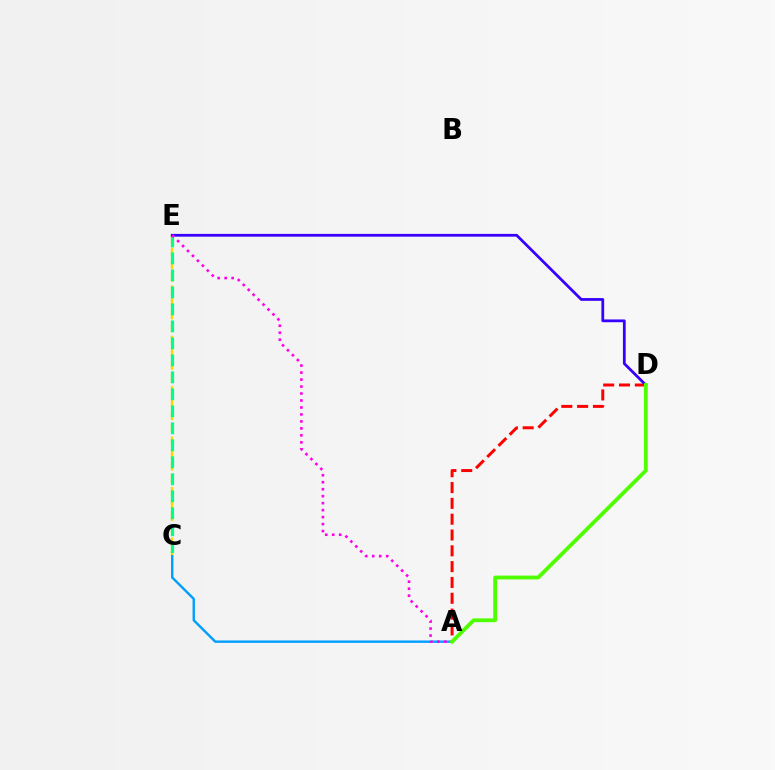{('C', 'E'): [{'color': '#ffd500', 'line_style': 'dashed', 'thickness': 1.71}, {'color': '#00ff86', 'line_style': 'dashed', 'thickness': 2.31}], ('A', 'C'): [{'color': '#009eff', 'line_style': 'solid', 'thickness': 1.73}], ('A', 'D'): [{'color': '#ff0000', 'line_style': 'dashed', 'thickness': 2.15}, {'color': '#4fff00', 'line_style': 'solid', 'thickness': 2.74}], ('D', 'E'): [{'color': '#3700ff', 'line_style': 'solid', 'thickness': 1.99}], ('A', 'E'): [{'color': '#ff00ed', 'line_style': 'dotted', 'thickness': 1.9}]}